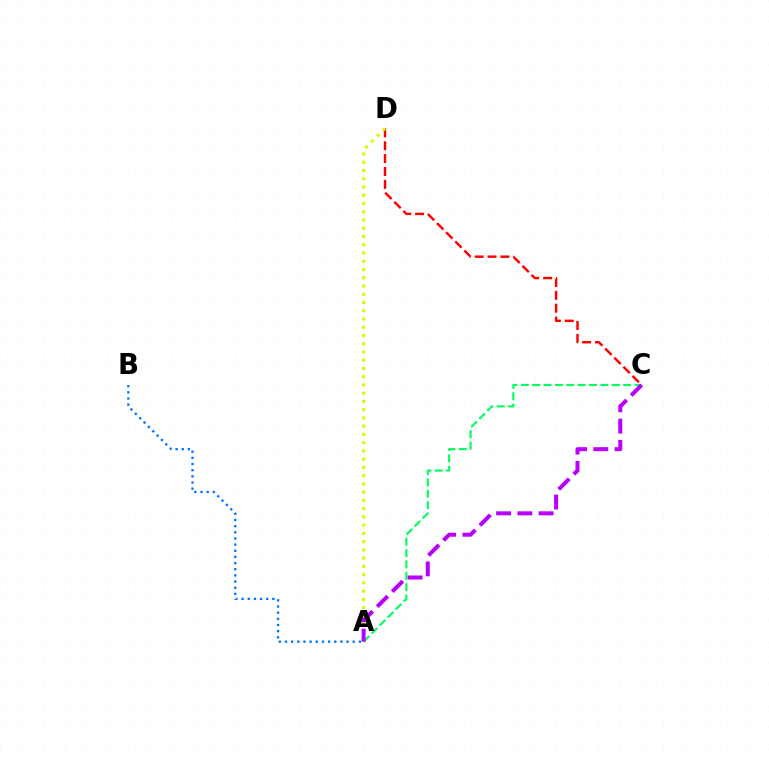{('C', 'D'): [{'color': '#ff0000', 'line_style': 'dashed', 'thickness': 1.75}], ('A', 'D'): [{'color': '#d1ff00', 'line_style': 'dotted', 'thickness': 2.24}], ('A', 'C'): [{'color': '#00ff5c', 'line_style': 'dashed', 'thickness': 1.54}, {'color': '#b900ff', 'line_style': 'dashed', 'thickness': 2.89}], ('A', 'B'): [{'color': '#0074ff', 'line_style': 'dotted', 'thickness': 1.67}]}